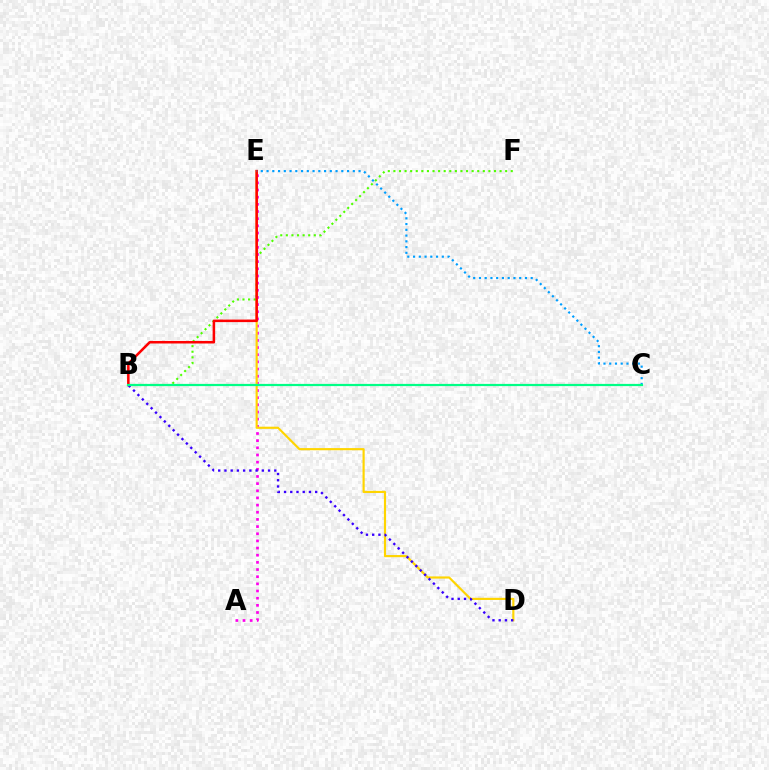{('A', 'E'): [{'color': '#ff00ed', 'line_style': 'dotted', 'thickness': 1.95}], ('D', 'E'): [{'color': '#ffd500', 'line_style': 'solid', 'thickness': 1.56}], ('B', 'F'): [{'color': '#4fff00', 'line_style': 'dotted', 'thickness': 1.52}], ('B', 'E'): [{'color': '#ff0000', 'line_style': 'solid', 'thickness': 1.83}], ('B', 'D'): [{'color': '#3700ff', 'line_style': 'dotted', 'thickness': 1.69}], ('C', 'E'): [{'color': '#009eff', 'line_style': 'dotted', 'thickness': 1.56}], ('B', 'C'): [{'color': '#00ff86', 'line_style': 'solid', 'thickness': 1.59}]}